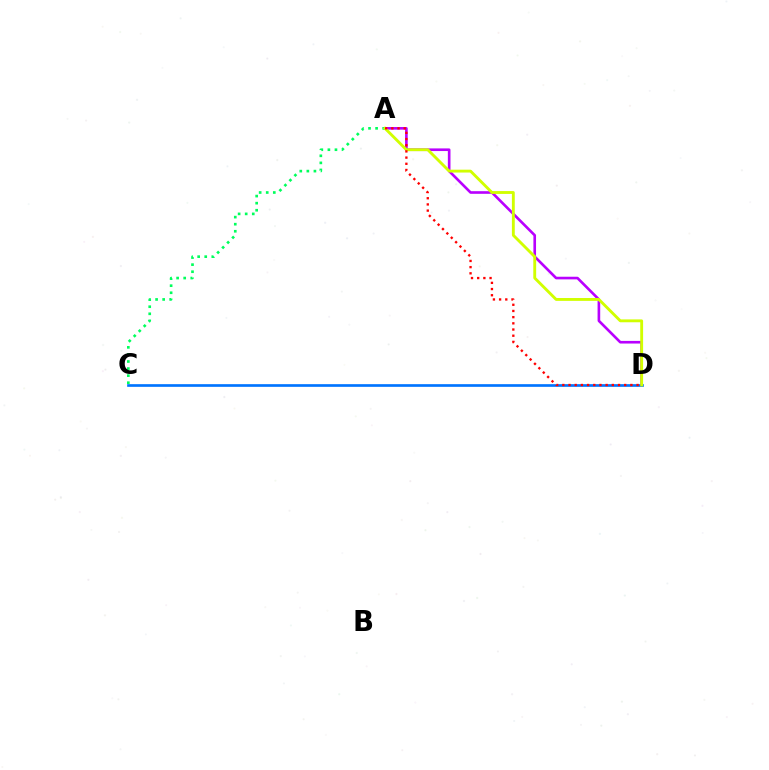{('A', 'D'): [{'color': '#b900ff', 'line_style': 'solid', 'thickness': 1.9}, {'color': '#d1ff00', 'line_style': 'solid', 'thickness': 2.06}, {'color': '#ff0000', 'line_style': 'dotted', 'thickness': 1.68}], ('A', 'C'): [{'color': '#00ff5c', 'line_style': 'dotted', 'thickness': 1.92}], ('C', 'D'): [{'color': '#0074ff', 'line_style': 'solid', 'thickness': 1.92}]}